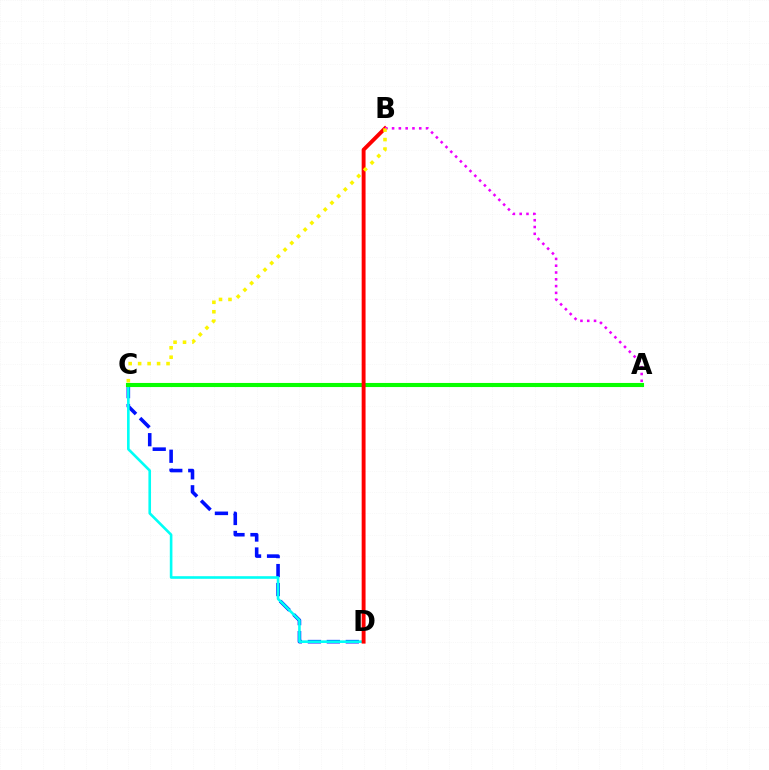{('C', 'D'): [{'color': '#0010ff', 'line_style': 'dashed', 'thickness': 2.58}, {'color': '#00fff6', 'line_style': 'solid', 'thickness': 1.89}], ('A', 'C'): [{'color': '#08ff00', 'line_style': 'solid', 'thickness': 2.95}], ('B', 'D'): [{'color': '#ff0000', 'line_style': 'solid', 'thickness': 2.8}], ('A', 'B'): [{'color': '#ee00ff', 'line_style': 'dotted', 'thickness': 1.85}], ('B', 'C'): [{'color': '#fcf500', 'line_style': 'dotted', 'thickness': 2.57}]}